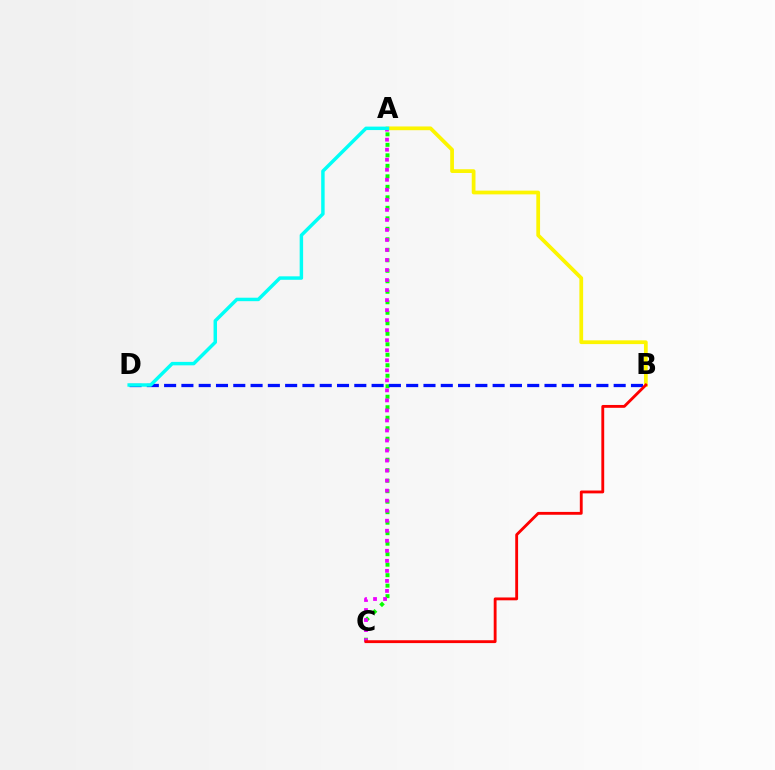{('A', 'B'): [{'color': '#fcf500', 'line_style': 'solid', 'thickness': 2.7}], ('A', 'C'): [{'color': '#08ff00', 'line_style': 'dotted', 'thickness': 2.85}, {'color': '#ee00ff', 'line_style': 'dotted', 'thickness': 2.72}], ('B', 'D'): [{'color': '#0010ff', 'line_style': 'dashed', 'thickness': 2.35}], ('B', 'C'): [{'color': '#ff0000', 'line_style': 'solid', 'thickness': 2.05}], ('A', 'D'): [{'color': '#00fff6', 'line_style': 'solid', 'thickness': 2.49}]}